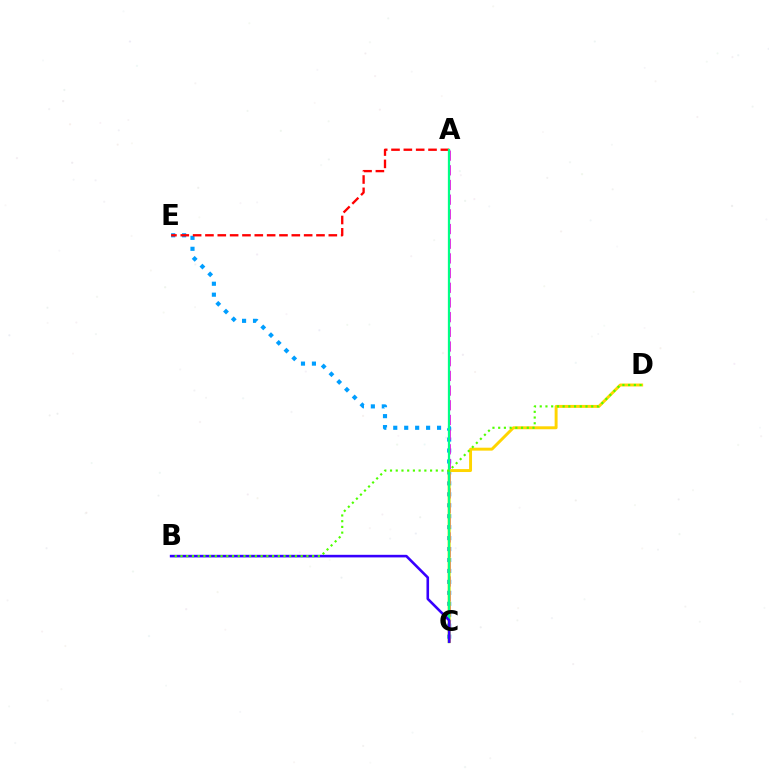{('C', 'E'): [{'color': '#009eff', 'line_style': 'dotted', 'thickness': 2.97}], ('A', 'C'): [{'color': '#ff00ed', 'line_style': 'dashed', 'thickness': 1.99}, {'color': '#00ff86', 'line_style': 'solid', 'thickness': 1.63}], ('A', 'E'): [{'color': '#ff0000', 'line_style': 'dashed', 'thickness': 1.68}], ('C', 'D'): [{'color': '#ffd500', 'line_style': 'solid', 'thickness': 2.12}], ('B', 'C'): [{'color': '#3700ff', 'line_style': 'solid', 'thickness': 1.87}], ('B', 'D'): [{'color': '#4fff00', 'line_style': 'dotted', 'thickness': 1.55}]}